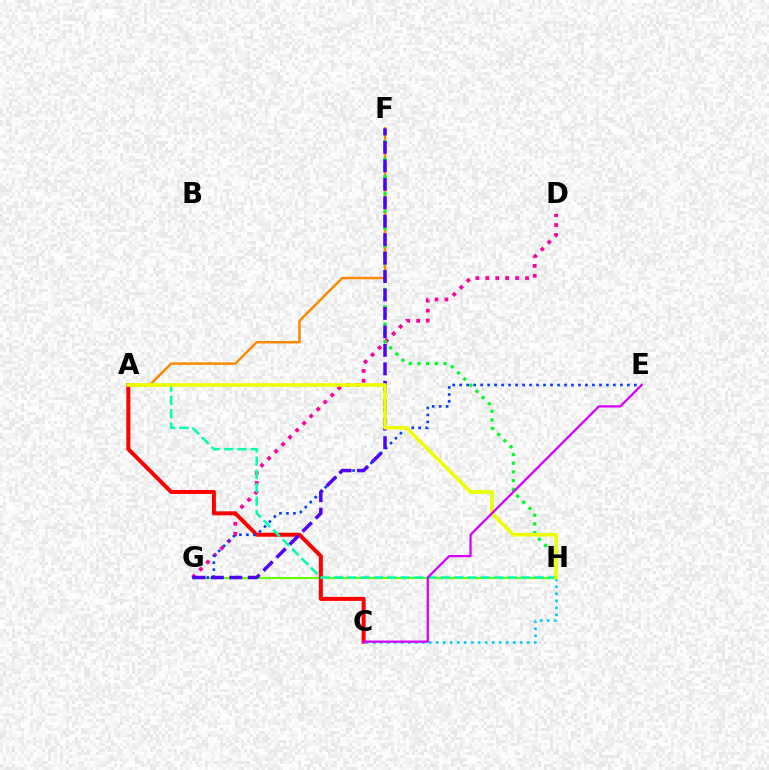{('G', 'H'): [{'color': '#66ff00', 'line_style': 'solid', 'thickness': 1.53}], ('D', 'G'): [{'color': '#ff00a0', 'line_style': 'dotted', 'thickness': 2.7}], ('A', 'F'): [{'color': '#ff8800', 'line_style': 'solid', 'thickness': 1.79}], ('A', 'C'): [{'color': '#ff0000', 'line_style': 'solid', 'thickness': 2.88}], ('F', 'H'): [{'color': '#00ff27', 'line_style': 'dotted', 'thickness': 2.36}], ('E', 'G'): [{'color': '#003fff', 'line_style': 'dotted', 'thickness': 1.9}], ('F', 'G'): [{'color': '#4f00ff', 'line_style': 'dashed', 'thickness': 2.51}], ('A', 'H'): [{'color': '#00ffaf', 'line_style': 'dashed', 'thickness': 1.82}, {'color': '#eeff00', 'line_style': 'solid', 'thickness': 2.57}], ('C', 'H'): [{'color': '#00c7ff', 'line_style': 'dotted', 'thickness': 1.9}], ('C', 'E'): [{'color': '#d600ff', 'line_style': 'solid', 'thickness': 1.63}]}